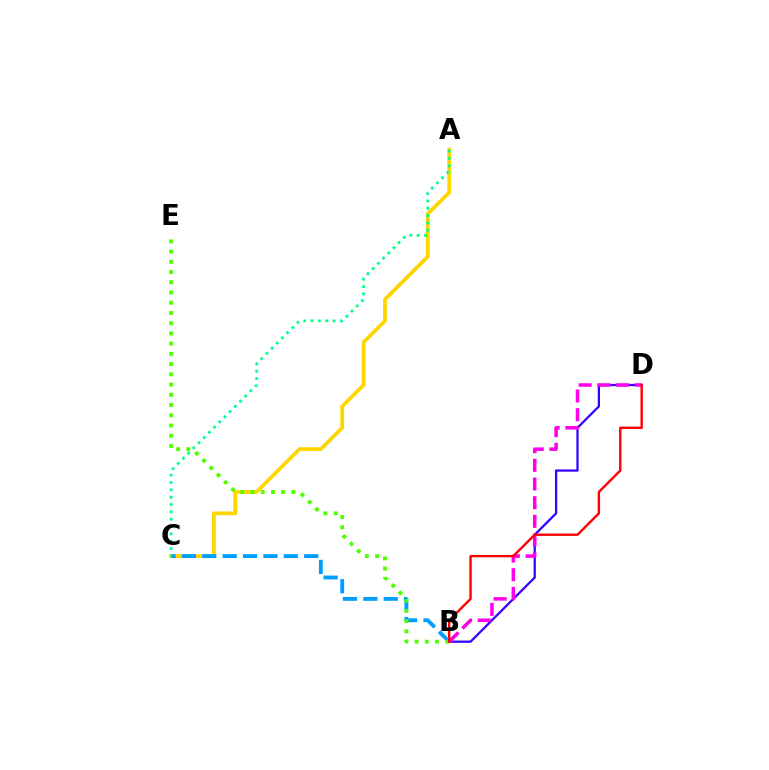{('A', 'C'): [{'color': '#ffd500', 'line_style': 'solid', 'thickness': 2.71}, {'color': '#00ff86', 'line_style': 'dotted', 'thickness': 1.99}], ('B', 'C'): [{'color': '#009eff', 'line_style': 'dashed', 'thickness': 2.77}], ('B', 'D'): [{'color': '#3700ff', 'line_style': 'solid', 'thickness': 1.63}, {'color': '#ff00ed', 'line_style': 'dashed', 'thickness': 2.54}, {'color': '#ff0000', 'line_style': 'solid', 'thickness': 1.71}], ('B', 'E'): [{'color': '#4fff00', 'line_style': 'dotted', 'thickness': 2.78}]}